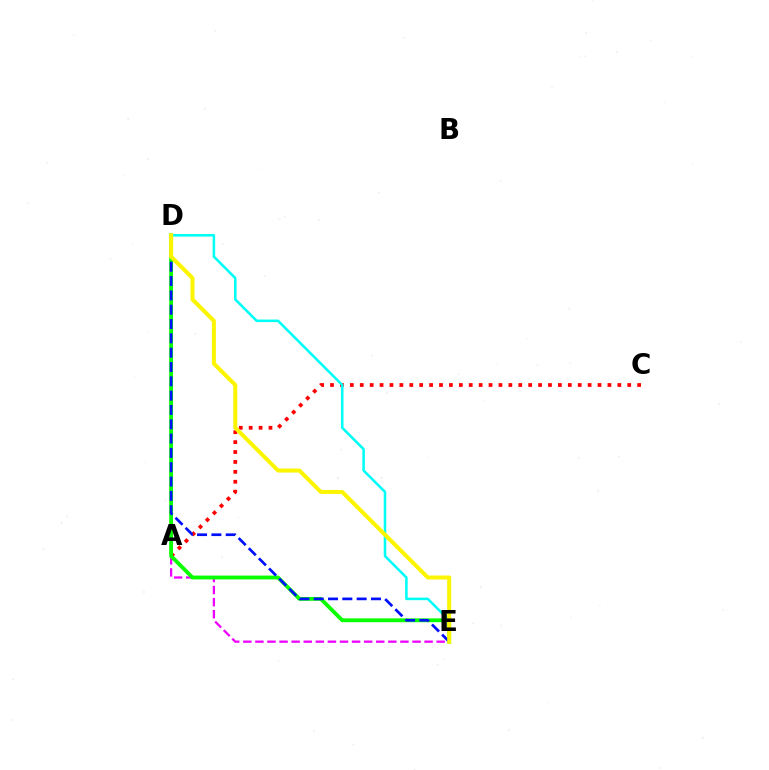{('A', 'C'): [{'color': '#ff0000', 'line_style': 'dotted', 'thickness': 2.69}], ('A', 'E'): [{'color': '#ee00ff', 'line_style': 'dashed', 'thickness': 1.64}], ('D', 'E'): [{'color': '#08ff00', 'line_style': 'solid', 'thickness': 2.76}, {'color': '#0010ff', 'line_style': 'dashed', 'thickness': 1.95}, {'color': '#00fff6', 'line_style': 'solid', 'thickness': 1.84}, {'color': '#fcf500', 'line_style': 'solid', 'thickness': 2.88}]}